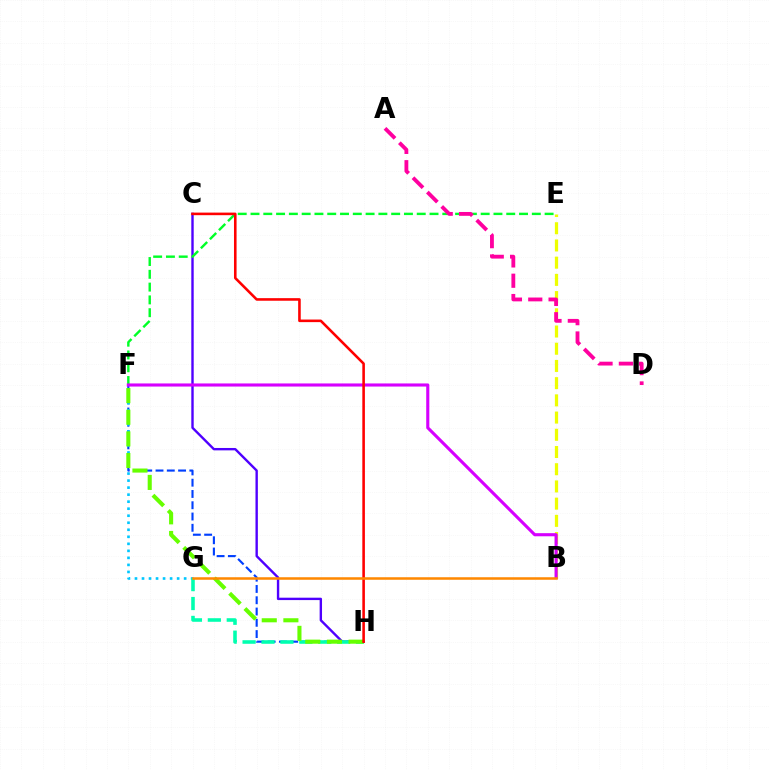{('F', 'H'): [{'color': '#003fff', 'line_style': 'dashed', 'thickness': 1.53}, {'color': '#66ff00', 'line_style': 'dashed', 'thickness': 2.94}], ('B', 'E'): [{'color': '#eeff00', 'line_style': 'dashed', 'thickness': 2.34}], ('C', 'H'): [{'color': '#4f00ff', 'line_style': 'solid', 'thickness': 1.72}, {'color': '#ff0000', 'line_style': 'solid', 'thickness': 1.86}], ('F', 'G'): [{'color': '#00c7ff', 'line_style': 'dotted', 'thickness': 1.91}], ('E', 'F'): [{'color': '#00ff27', 'line_style': 'dashed', 'thickness': 1.74}], ('G', 'H'): [{'color': '#00ffaf', 'line_style': 'dashed', 'thickness': 2.57}], ('B', 'F'): [{'color': '#d600ff', 'line_style': 'solid', 'thickness': 2.24}], ('A', 'D'): [{'color': '#ff00a0', 'line_style': 'dashed', 'thickness': 2.76}], ('B', 'G'): [{'color': '#ff8800', 'line_style': 'solid', 'thickness': 1.82}]}